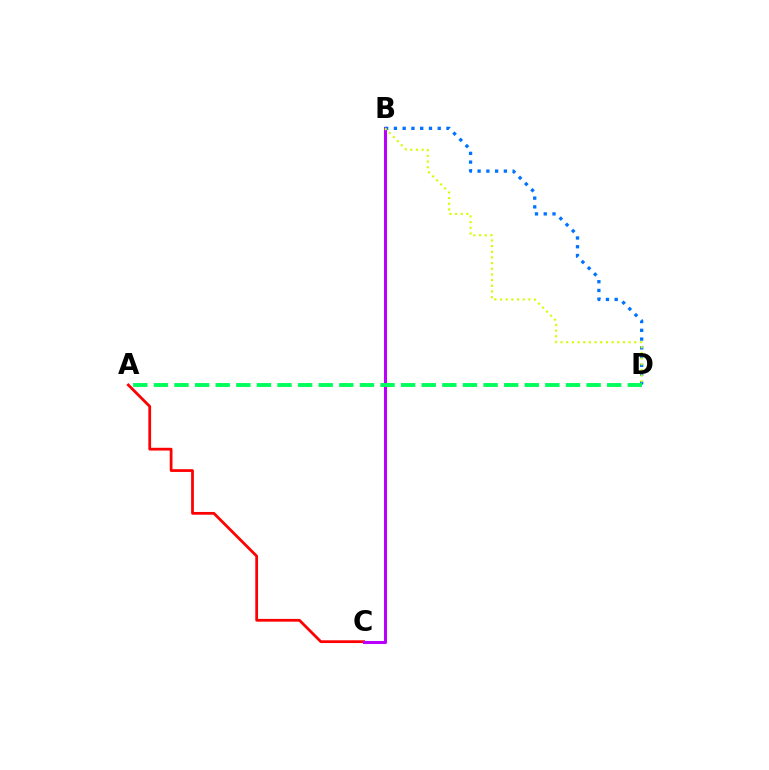{('A', 'C'): [{'color': '#ff0000', 'line_style': 'solid', 'thickness': 1.99}], ('B', 'C'): [{'color': '#b900ff', 'line_style': 'solid', 'thickness': 2.19}], ('B', 'D'): [{'color': '#0074ff', 'line_style': 'dotted', 'thickness': 2.38}, {'color': '#d1ff00', 'line_style': 'dotted', 'thickness': 1.54}], ('A', 'D'): [{'color': '#00ff5c', 'line_style': 'dashed', 'thickness': 2.8}]}